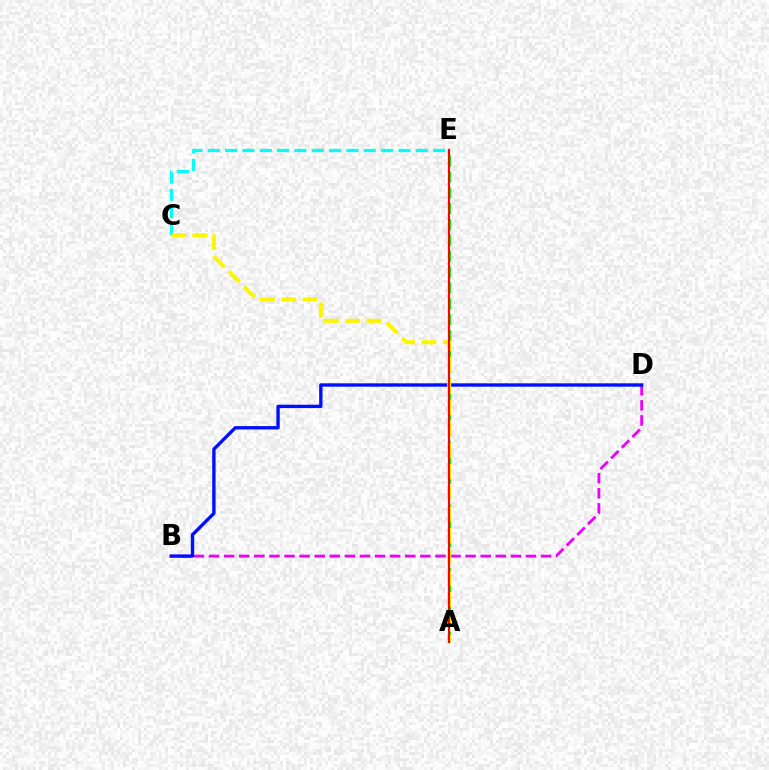{('A', 'E'): [{'color': '#08ff00', 'line_style': 'dashed', 'thickness': 2.15}, {'color': '#ff0000', 'line_style': 'solid', 'thickness': 1.56}], ('C', 'E'): [{'color': '#00fff6', 'line_style': 'dashed', 'thickness': 2.35}], ('B', 'D'): [{'color': '#ee00ff', 'line_style': 'dashed', 'thickness': 2.05}, {'color': '#0010ff', 'line_style': 'solid', 'thickness': 2.42}], ('A', 'C'): [{'color': '#fcf500', 'line_style': 'dashed', 'thickness': 2.9}]}